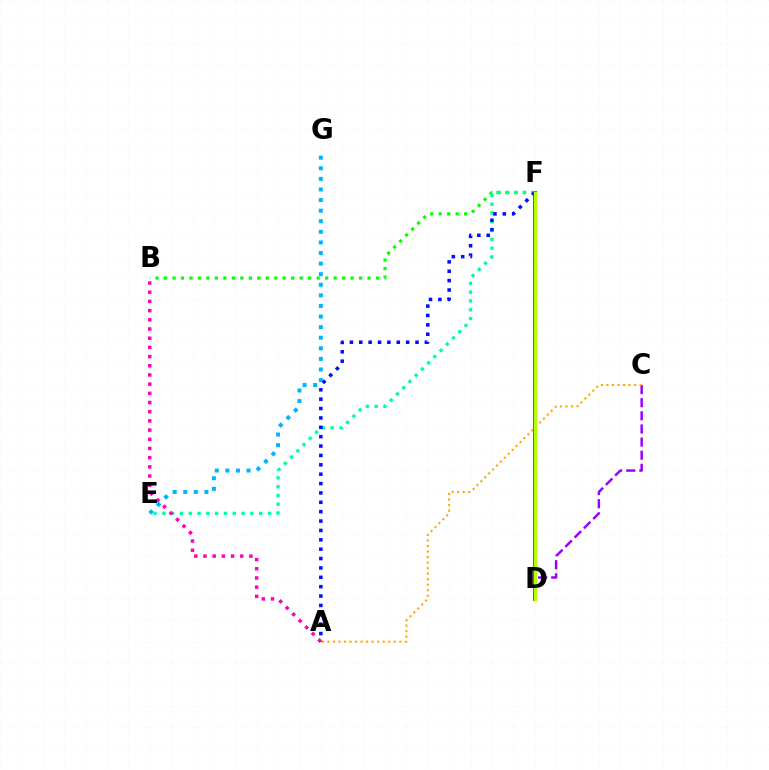{('D', 'F'): [{'color': '#ff0000', 'line_style': 'solid', 'thickness': 2.84}, {'color': '#b3ff00', 'line_style': 'solid', 'thickness': 2.45}], ('E', 'G'): [{'color': '#00b5ff', 'line_style': 'dotted', 'thickness': 2.88}], ('B', 'F'): [{'color': '#08ff00', 'line_style': 'dotted', 'thickness': 2.3}], ('E', 'F'): [{'color': '#00ff9d', 'line_style': 'dotted', 'thickness': 2.39}], ('C', 'D'): [{'color': '#9b00ff', 'line_style': 'dashed', 'thickness': 1.78}], ('A', 'C'): [{'color': '#ffa500', 'line_style': 'dotted', 'thickness': 1.5}], ('A', 'B'): [{'color': '#ff00bd', 'line_style': 'dotted', 'thickness': 2.5}], ('A', 'F'): [{'color': '#0010ff', 'line_style': 'dotted', 'thickness': 2.55}]}